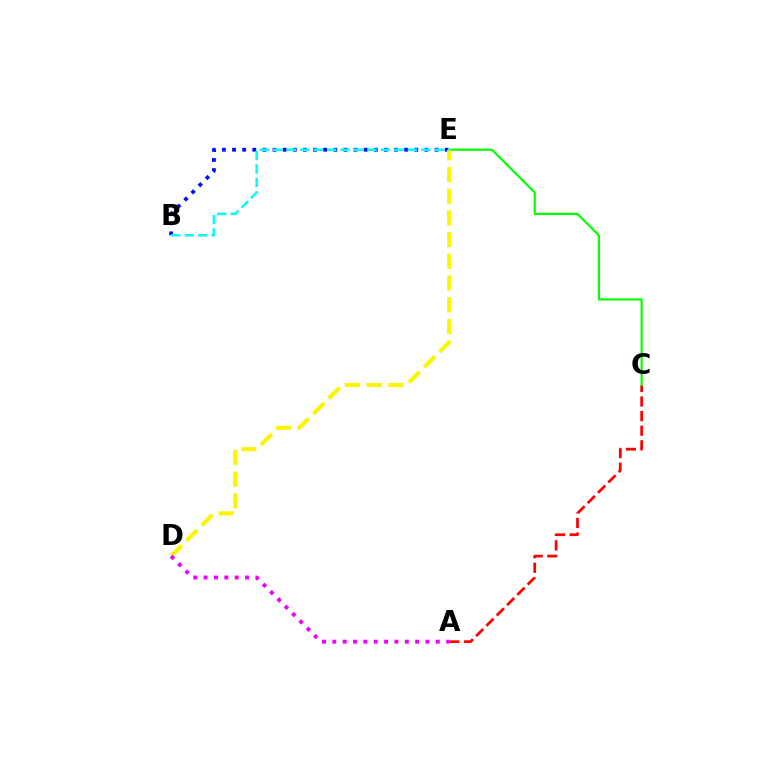{('A', 'C'): [{'color': '#ff0000', 'line_style': 'dashed', 'thickness': 1.98}], ('B', 'E'): [{'color': '#0010ff', 'line_style': 'dotted', 'thickness': 2.75}, {'color': '#00fff6', 'line_style': 'dashed', 'thickness': 1.83}], ('C', 'E'): [{'color': '#08ff00', 'line_style': 'solid', 'thickness': 1.58}], ('D', 'E'): [{'color': '#fcf500', 'line_style': 'dashed', 'thickness': 2.95}], ('A', 'D'): [{'color': '#ee00ff', 'line_style': 'dotted', 'thickness': 2.81}]}